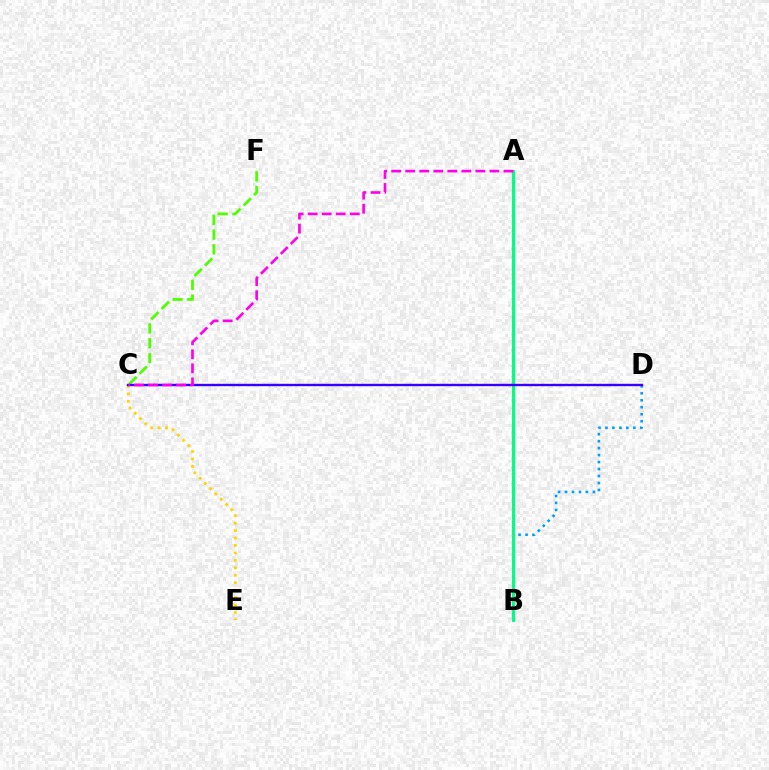{('C', 'E'): [{'color': '#ffd500', 'line_style': 'dotted', 'thickness': 2.02}], ('C', 'F'): [{'color': '#4fff00', 'line_style': 'dashed', 'thickness': 2.01}], ('A', 'B'): [{'color': '#ff0000', 'line_style': 'dotted', 'thickness': 2.28}, {'color': '#00ff86', 'line_style': 'solid', 'thickness': 2.2}], ('B', 'D'): [{'color': '#009eff', 'line_style': 'dotted', 'thickness': 1.89}], ('C', 'D'): [{'color': '#3700ff', 'line_style': 'solid', 'thickness': 1.71}], ('A', 'C'): [{'color': '#ff00ed', 'line_style': 'dashed', 'thickness': 1.91}]}